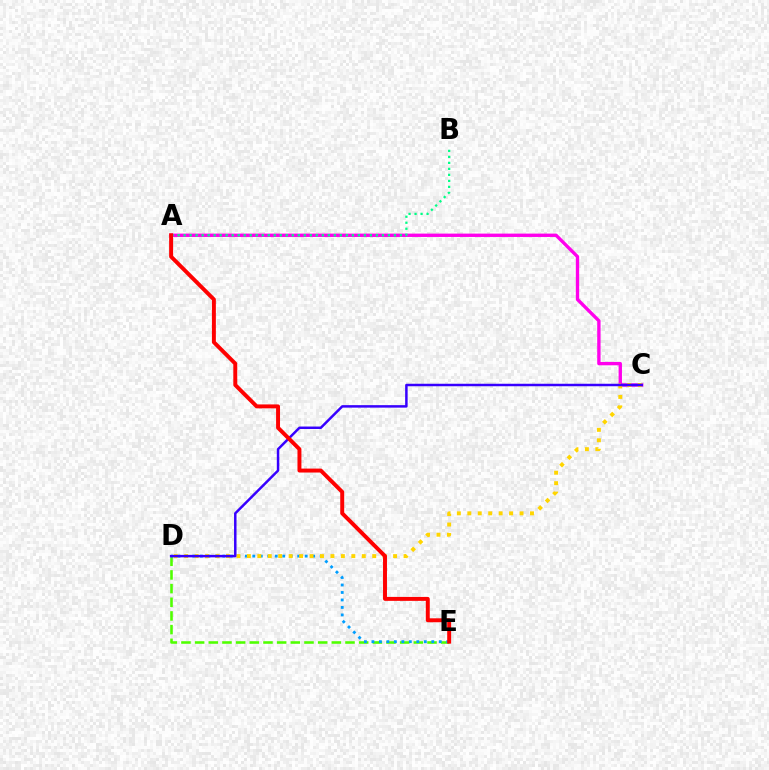{('D', 'E'): [{'color': '#4fff00', 'line_style': 'dashed', 'thickness': 1.86}, {'color': '#009eff', 'line_style': 'dotted', 'thickness': 2.03}], ('A', 'C'): [{'color': '#ff00ed', 'line_style': 'solid', 'thickness': 2.42}], ('C', 'D'): [{'color': '#ffd500', 'line_style': 'dotted', 'thickness': 2.84}, {'color': '#3700ff', 'line_style': 'solid', 'thickness': 1.79}], ('A', 'B'): [{'color': '#00ff86', 'line_style': 'dotted', 'thickness': 1.63}], ('A', 'E'): [{'color': '#ff0000', 'line_style': 'solid', 'thickness': 2.84}]}